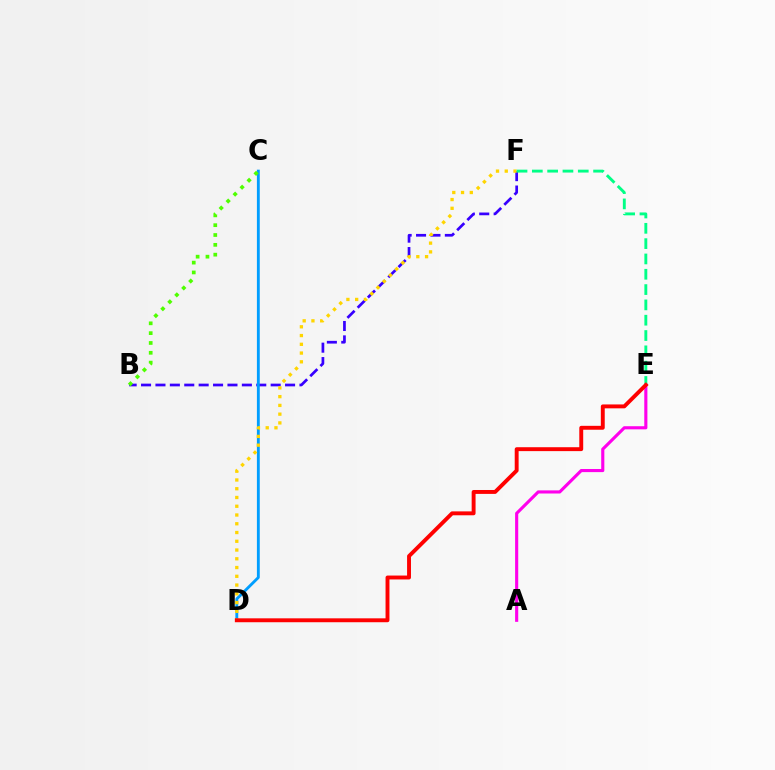{('B', 'F'): [{'color': '#3700ff', 'line_style': 'dashed', 'thickness': 1.96}], ('A', 'E'): [{'color': '#ff00ed', 'line_style': 'solid', 'thickness': 2.25}], ('C', 'D'): [{'color': '#009eff', 'line_style': 'solid', 'thickness': 2.06}], ('D', 'F'): [{'color': '#ffd500', 'line_style': 'dotted', 'thickness': 2.38}], ('B', 'C'): [{'color': '#4fff00', 'line_style': 'dotted', 'thickness': 2.67}], ('E', 'F'): [{'color': '#00ff86', 'line_style': 'dashed', 'thickness': 2.08}], ('D', 'E'): [{'color': '#ff0000', 'line_style': 'solid', 'thickness': 2.81}]}